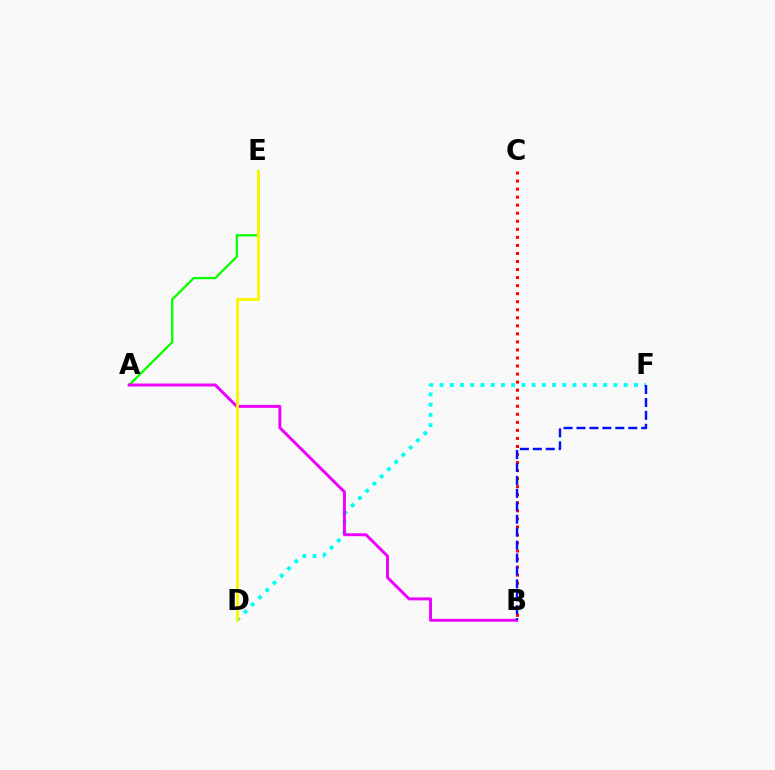{('A', 'E'): [{'color': '#08ff00', 'line_style': 'solid', 'thickness': 1.66}], ('B', 'C'): [{'color': '#ff0000', 'line_style': 'dotted', 'thickness': 2.19}], ('D', 'F'): [{'color': '#00fff6', 'line_style': 'dotted', 'thickness': 2.78}], ('A', 'B'): [{'color': '#ee00ff', 'line_style': 'solid', 'thickness': 2.12}], ('D', 'E'): [{'color': '#fcf500', 'line_style': 'solid', 'thickness': 2.05}], ('B', 'F'): [{'color': '#0010ff', 'line_style': 'dashed', 'thickness': 1.76}]}